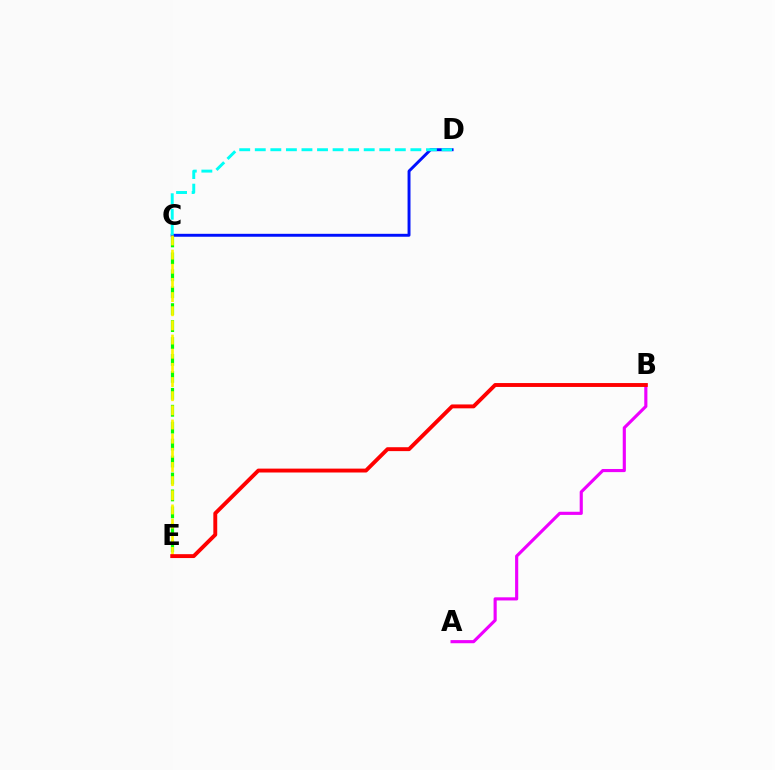{('C', 'E'): [{'color': '#08ff00', 'line_style': 'dashed', 'thickness': 2.3}, {'color': '#fcf500', 'line_style': 'dashed', 'thickness': 1.92}], ('C', 'D'): [{'color': '#0010ff', 'line_style': 'solid', 'thickness': 2.11}, {'color': '#00fff6', 'line_style': 'dashed', 'thickness': 2.11}], ('A', 'B'): [{'color': '#ee00ff', 'line_style': 'solid', 'thickness': 2.26}], ('B', 'E'): [{'color': '#ff0000', 'line_style': 'solid', 'thickness': 2.8}]}